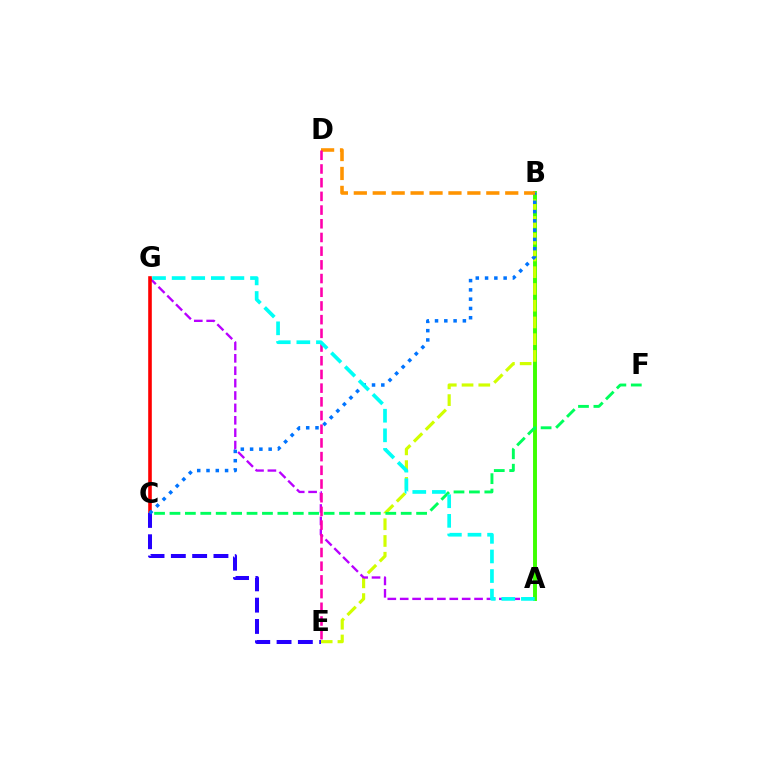{('A', 'B'): [{'color': '#3dff00', 'line_style': 'solid', 'thickness': 2.82}], ('B', 'E'): [{'color': '#d1ff00', 'line_style': 'dashed', 'thickness': 2.27}], ('A', 'G'): [{'color': '#b900ff', 'line_style': 'dashed', 'thickness': 1.68}, {'color': '#00fff6', 'line_style': 'dashed', 'thickness': 2.66}], ('C', 'G'): [{'color': '#ff0000', 'line_style': 'solid', 'thickness': 2.59}], ('C', 'F'): [{'color': '#00ff5c', 'line_style': 'dashed', 'thickness': 2.09}], ('C', 'E'): [{'color': '#2500ff', 'line_style': 'dashed', 'thickness': 2.89}], ('B', 'C'): [{'color': '#0074ff', 'line_style': 'dotted', 'thickness': 2.52}], ('B', 'D'): [{'color': '#ff9400', 'line_style': 'dashed', 'thickness': 2.57}], ('D', 'E'): [{'color': '#ff00ac', 'line_style': 'dashed', 'thickness': 1.86}]}